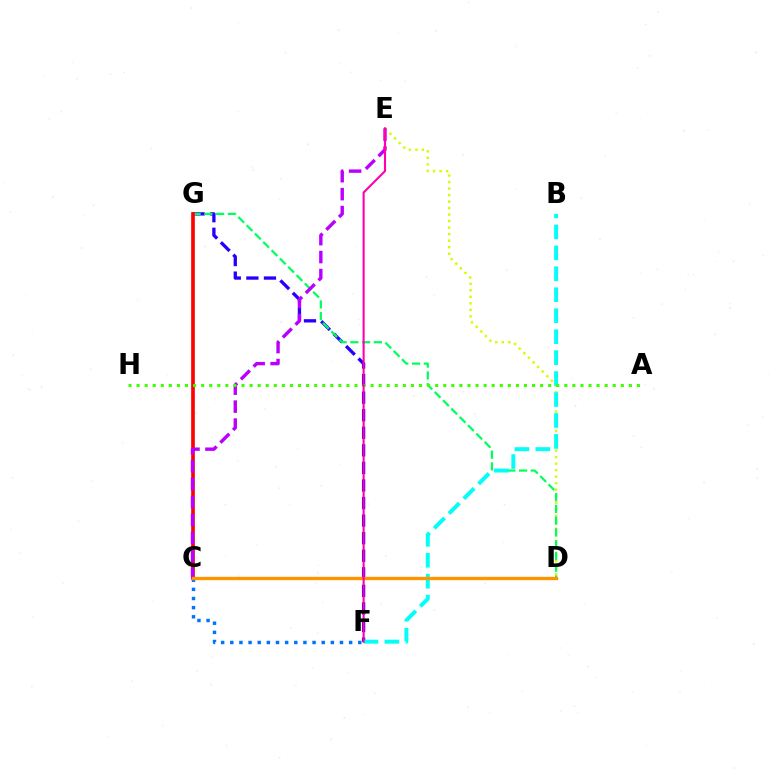{('F', 'G'): [{'color': '#2500ff', 'line_style': 'dashed', 'thickness': 2.39}], ('D', 'E'): [{'color': '#d1ff00', 'line_style': 'dotted', 'thickness': 1.77}], ('D', 'G'): [{'color': '#00ff5c', 'line_style': 'dashed', 'thickness': 1.6}], ('C', 'F'): [{'color': '#0074ff', 'line_style': 'dotted', 'thickness': 2.48}], ('B', 'F'): [{'color': '#00fff6', 'line_style': 'dashed', 'thickness': 2.85}], ('C', 'G'): [{'color': '#ff0000', 'line_style': 'solid', 'thickness': 2.64}], ('C', 'E'): [{'color': '#b900ff', 'line_style': 'dashed', 'thickness': 2.44}], ('C', 'D'): [{'color': '#ff9400', 'line_style': 'solid', 'thickness': 2.4}], ('A', 'H'): [{'color': '#3dff00', 'line_style': 'dotted', 'thickness': 2.19}], ('E', 'F'): [{'color': '#ff00ac', 'line_style': 'solid', 'thickness': 1.51}]}